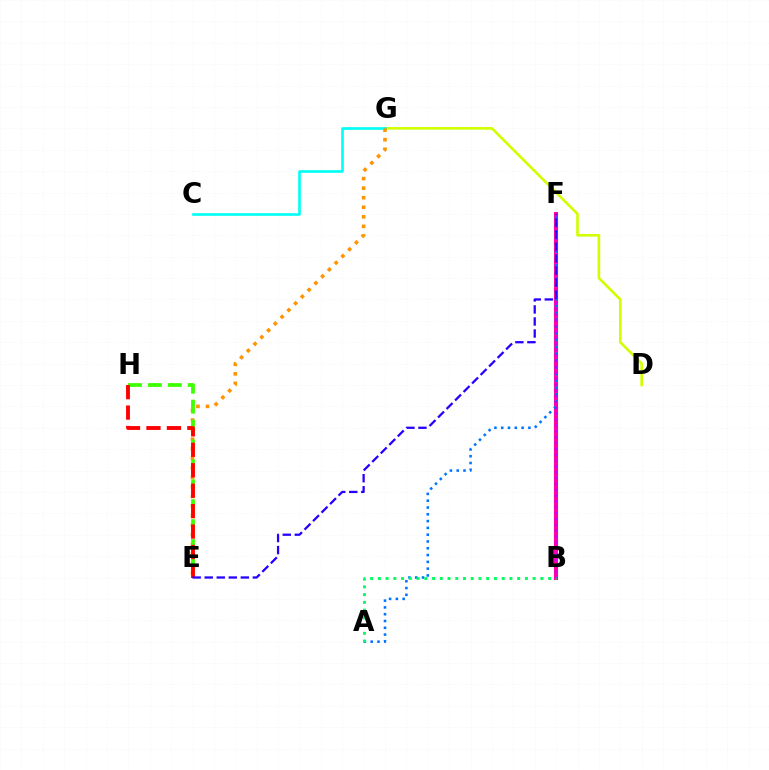{('D', 'G'): [{'color': '#d1ff00', 'line_style': 'solid', 'thickness': 1.9}], ('C', 'G'): [{'color': '#00fff6', 'line_style': 'solid', 'thickness': 1.9}], ('B', 'F'): [{'color': '#ff00ac', 'line_style': 'solid', 'thickness': 2.95}, {'color': '#b900ff', 'line_style': 'dotted', 'thickness': 1.59}], ('E', 'G'): [{'color': '#ff9400', 'line_style': 'dotted', 'thickness': 2.6}], ('E', 'H'): [{'color': '#3dff00', 'line_style': 'dashed', 'thickness': 2.71}, {'color': '#ff0000', 'line_style': 'dashed', 'thickness': 2.78}], ('A', 'F'): [{'color': '#0074ff', 'line_style': 'dotted', 'thickness': 1.85}], ('A', 'B'): [{'color': '#00ff5c', 'line_style': 'dotted', 'thickness': 2.1}], ('E', 'F'): [{'color': '#2500ff', 'line_style': 'dashed', 'thickness': 1.63}]}